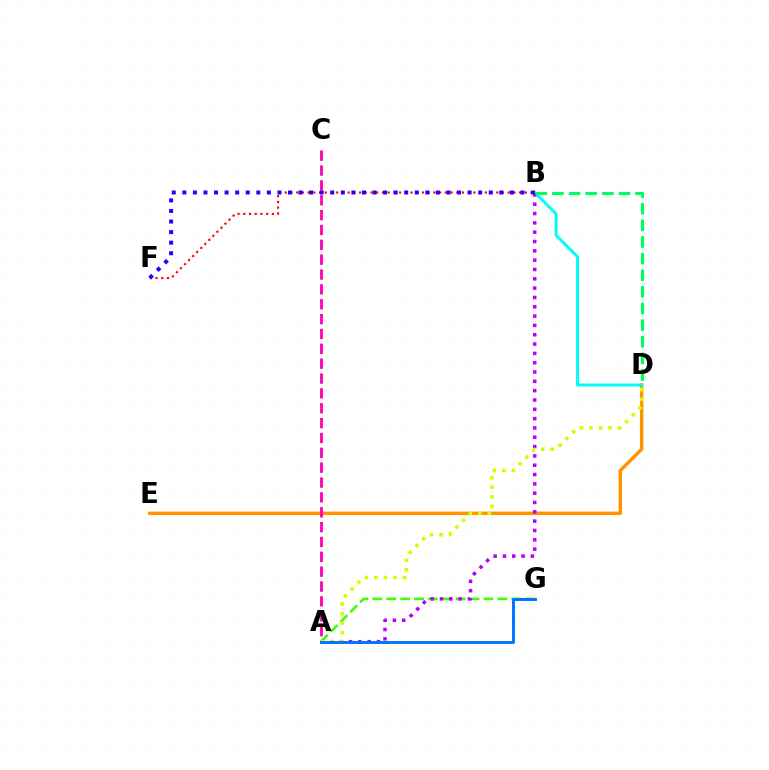{('D', 'E'): [{'color': '#ff9400', 'line_style': 'solid', 'thickness': 2.48}], ('A', 'C'): [{'color': '#ff00ac', 'line_style': 'dashed', 'thickness': 2.02}], ('B', 'D'): [{'color': '#00fff6', 'line_style': 'solid', 'thickness': 2.13}, {'color': '#00ff5c', 'line_style': 'dashed', 'thickness': 2.26}], ('A', 'G'): [{'color': '#3dff00', 'line_style': 'dashed', 'thickness': 1.89}, {'color': '#0074ff', 'line_style': 'solid', 'thickness': 2.12}], ('B', 'F'): [{'color': '#ff0000', 'line_style': 'dotted', 'thickness': 1.55}, {'color': '#2500ff', 'line_style': 'dotted', 'thickness': 2.87}], ('A', 'B'): [{'color': '#b900ff', 'line_style': 'dotted', 'thickness': 2.53}], ('A', 'D'): [{'color': '#d1ff00', 'line_style': 'dotted', 'thickness': 2.59}]}